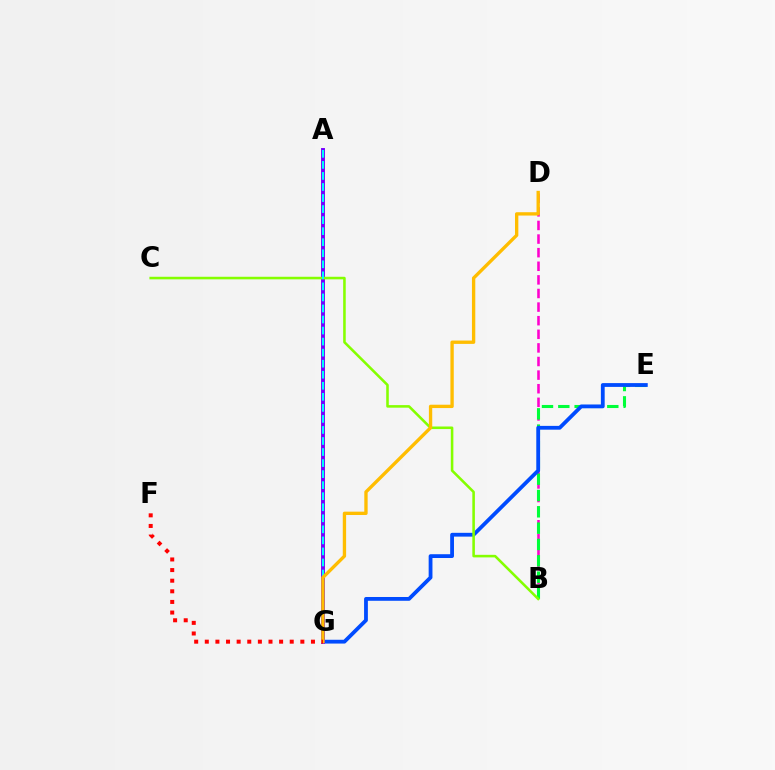{('B', 'D'): [{'color': '#ff00cf', 'line_style': 'dashed', 'thickness': 1.85}], ('B', 'E'): [{'color': '#00ff39', 'line_style': 'dashed', 'thickness': 2.22}], ('E', 'G'): [{'color': '#004bff', 'line_style': 'solid', 'thickness': 2.73}], ('A', 'G'): [{'color': '#7200ff', 'line_style': 'solid', 'thickness': 2.81}, {'color': '#00fff6', 'line_style': 'dashed', 'thickness': 1.5}], ('B', 'C'): [{'color': '#84ff00', 'line_style': 'solid', 'thickness': 1.85}], ('D', 'G'): [{'color': '#ffbd00', 'line_style': 'solid', 'thickness': 2.41}], ('F', 'G'): [{'color': '#ff0000', 'line_style': 'dotted', 'thickness': 2.88}]}